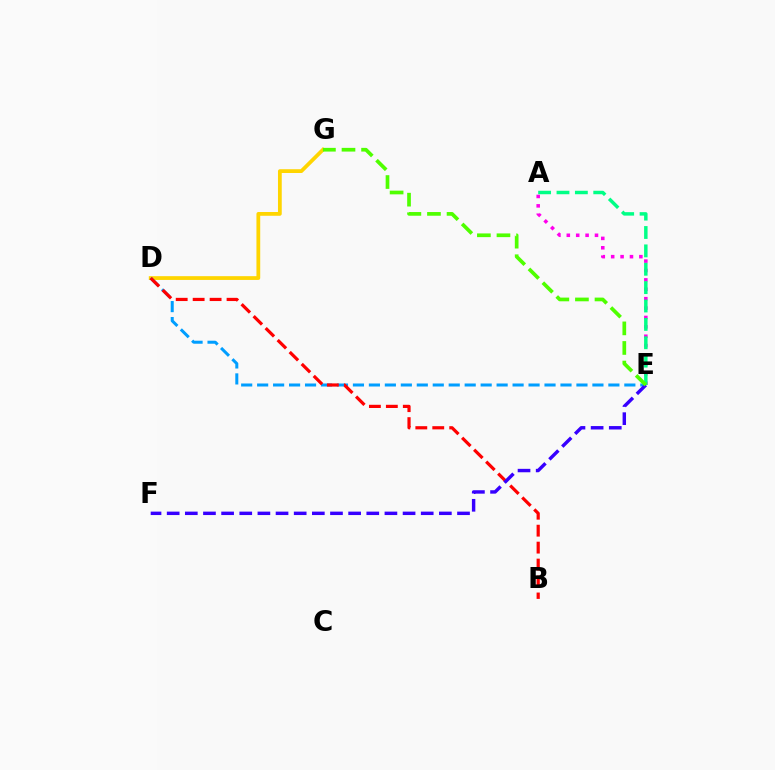{('D', 'G'): [{'color': '#ffd500', 'line_style': 'solid', 'thickness': 2.72}], ('D', 'E'): [{'color': '#009eff', 'line_style': 'dashed', 'thickness': 2.17}], ('A', 'E'): [{'color': '#ff00ed', 'line_style': 'dotted', 'thickness': 2.55}, {'color': '#00ff86', 'line_style': 'dashed', 'thickness': 2.5}], ('B', 'D'): [{'color': '#ff0000', 'line_style': 'dashed', 'thickness': 2.3}], ('E', 'F'): [{'color': '#3700ff', 'line_style': 'dashed', 'thickness': 2.47}], ('E', 'G'): [{'color': '#4fff00', 'line_style': 'dashed', 'thickness': 2.66}]}